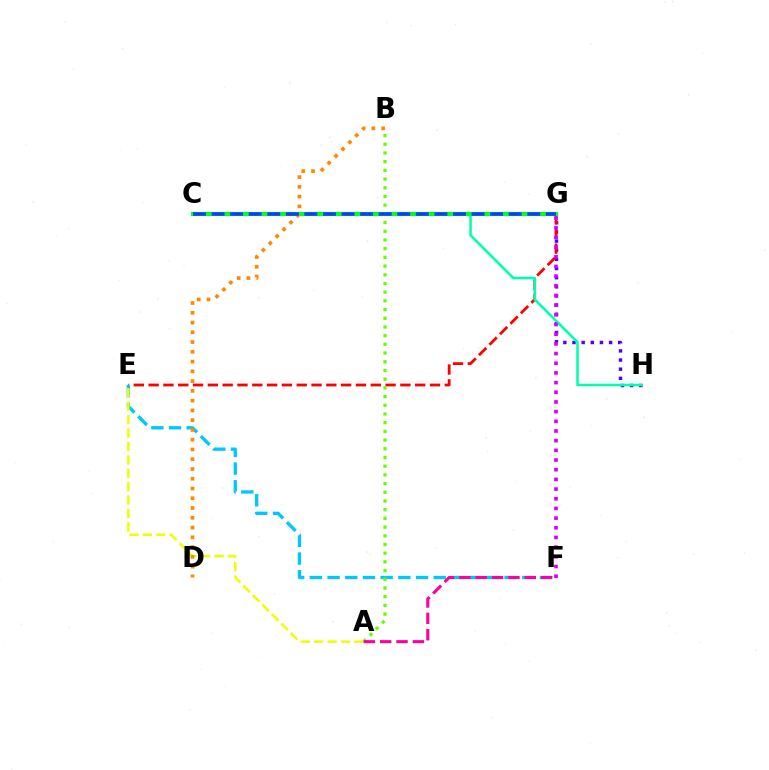{('G', 'H'): [{'color': '#4f00ff', 'line_style': 'dotted', 'thickness': 2.49}], ('E', 'G'): [{'color': '#ff0000', 'line_style': 'dashed', 'thickness': 2.01}], ('E', 'F'): [{'color': '#00c7ff', 'line_style': 'dashed', 'thickness': 2.4}], ('C', 'H'): [{'color': '#00ffaf', 'line_style': 'solid', 'thickness': 1.82}], ('A', 'B'): [{'color': '#66ff00', 'line_style': 'dotted', 'thickness': 2.36}], ('F', 'G'): [{'color': '#d600ff', 'line_style': 'dotted', 'thickness': 2.63}], ('C', 'G'): [{'color': '#00ff27', 'line_style': 'solid', 'thickness': 2.98}, {'color': '#003fff', 'line_style': 'dashed', 'thickness': 2.52}], ('A', 'E'): [{'color': '#eeff00', 'line_style': 'dashed', 'thickness': 1.82}], ('A', 'F'): [{'color': '#ff00a0', 'line_style': 'dashed', 'thickness': 2.22}], ('B', 'D'): [{'color': '#ff8800', 'line_style': 'dotted', 'thickness': 2.65}]}